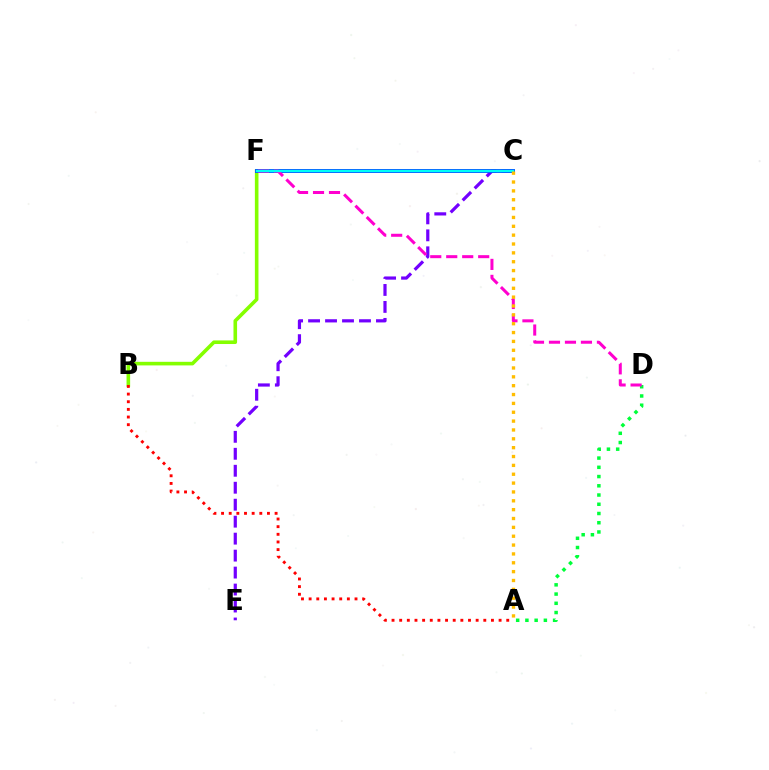{('C', 'E'): [{'color': '#7200ff', 'line_style': 'dashed', 'thickness': 2.31}], ('B', 'F'): [{'color': '#84ff00', 'line_style': 'solid', 'thickness': 2.59}], ('C', 'F'): [{'color': '#004bff', 'line_style': 'solid', 'thickness': 2.8}, {'color': '#00fff6', 'line_style': 'solid', 'thickness': 1.7}], ('A', 'B'): [{'color': '#ff0000', 'line_style': 'dotted', 'thickness': 2.08}], ('A', 'D'): [{'color': '#00ff39', 'line_style': 'dotted', 'thickness': 2.51}], ('D', 'F'): [{'color': '#ff00cf', 'line_style': 'dashed', 'thickness': 2.17}], ('A', 'C'): [{'color': '#ffbd00', 'line_style': 'dotted', 'thickness': 2.41}]}